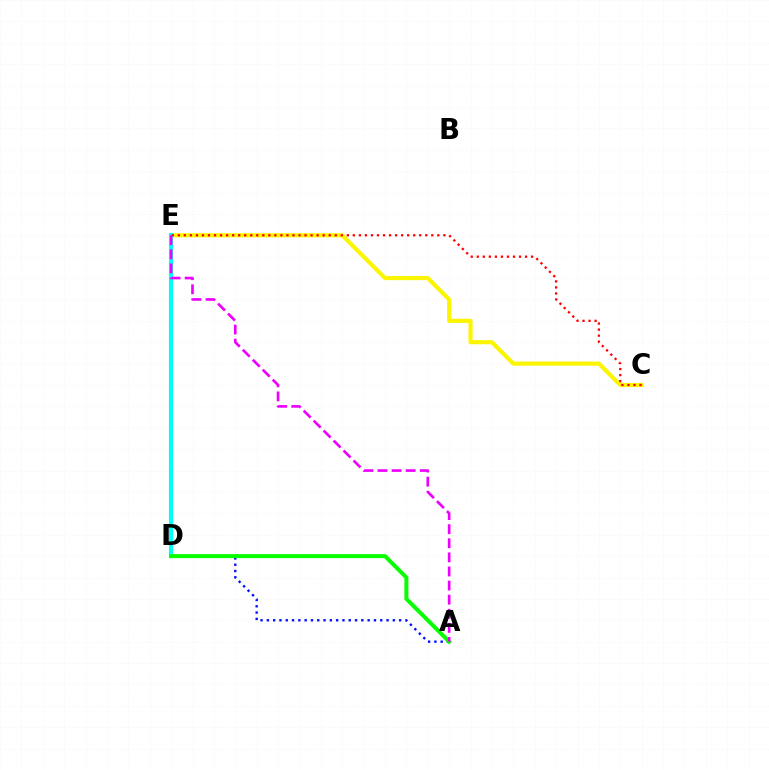{('C', 'E'): [{'color': '#fcf500', 'line_style': 'solid', 'thickness': 2.98}, {'color': '#ff0000', 'line_style': 'dotted', 'thickness': 1.64}], ('D', 'E'): [{'color': '#00fff6', 'line_style': 'solid', 'thickness': 3.0}], ('A', 'D'): [{'color': '#0010ff', 'line_style': 'dotted', 'thickness': 1.71}, {'color': '#08ff00', 'line_style': 'solid', 'thickness': 2.89}], ('A', 'E'): [{'color': '#ee00ff', 'line_style': 'dashed', 'thickness': 1.92}]}